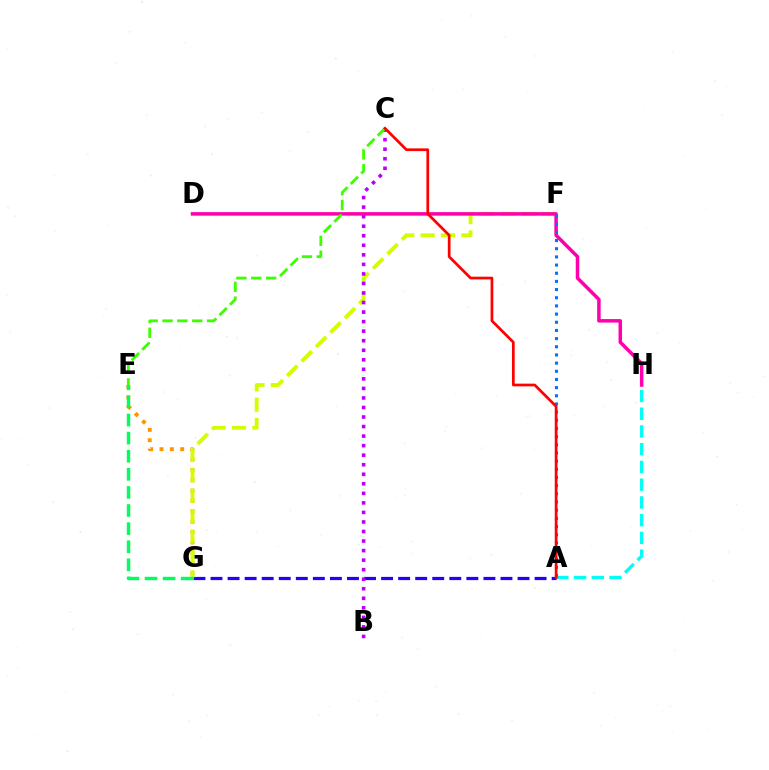{('E', 'G'): [{'color': '#ff9400', 'line_style': 'dotted', 'thickness': 2.81}, {'color': '#00ff5c', 'line_style': 'dashed', 'thickness': 2.46}], ('A', 'H'): [{'color': '#00fff6', 'line_style': 'dashed', 'thickness': 2.41}], ('A', 'G'): [{'color': '#2500ff', 'line_style': 'dashed', 'thickness': 2.32}], ('F', 'G'): [{'color': '#d1ff00', 'line_style': 'dashed', 'thickness': 2.77}], ('D', 'H'): [{'color': '#ff00ac', 'line_style': 'solid', 'thickness': 2.53}], ('A', 'F'): [{'color': '#0074ff', 'line_style': 'dotted', 'thickness': 2.22}], ('B', 'C'): [{'color': '#b900ff', 'line_style': 'dotted', 'thickness': 2.59}], ('C', 'E'): [{'color': '#3dff00', 'line_style': 'dashed', 'thickness': 2.02}], ('A', 'C'): [{'color': '#ff0000', 'line_style': 'solid', 'thickness': 1.96}]}